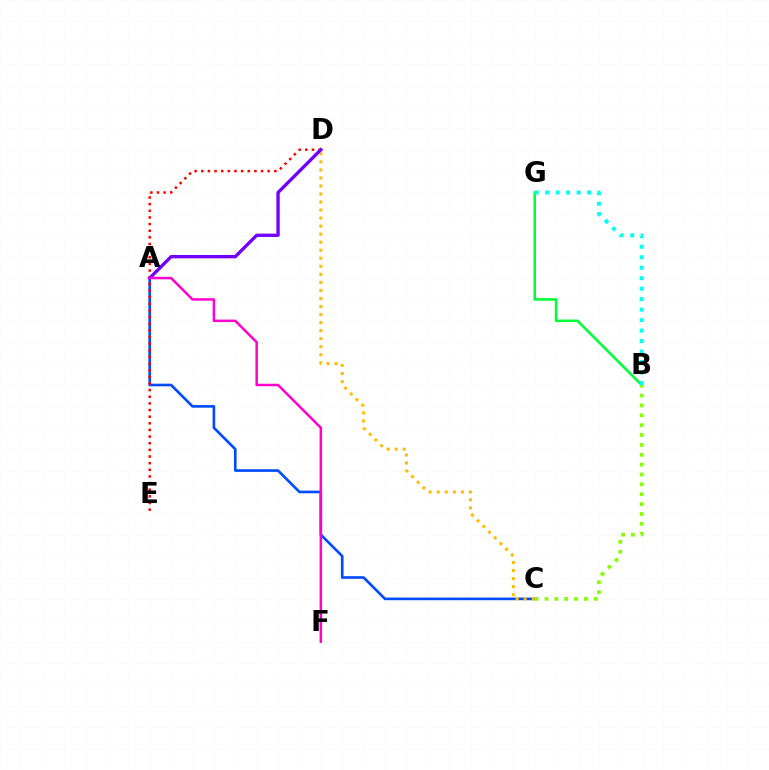{('A', 'C'): [{'color': '#004bff', 'line_style': 'solid', 'thickness': 1.9}], ('D', 'E'): [{'color': '#ff0000', 'line_style': 'dotted', 'thickness': 1.8}], ('C', 'D'): [{'color': '#ffbd00', 'line_style': 'dotted', 'thickness': 2.18}], ('A', 'D'): [{'color': '#7200ff', 'line_style': 'solid', 'thickness': 2.4}], ('B', 'G'): [{'color': '#00ff39', 'line_style': 'solid', 'thickness': 1.84}, {'color': '#00fff6', 'line_style': 'dotted', 'thickness': 2.85}], ('B', 'C'): [{'color': '#84ff00', 'line_style': 'dotted', 'thickness': 2.68}], ('A', 'F'): [{'color': '#ff00cf', 'line_style': 'solid', 'thickness': 1.8}]}